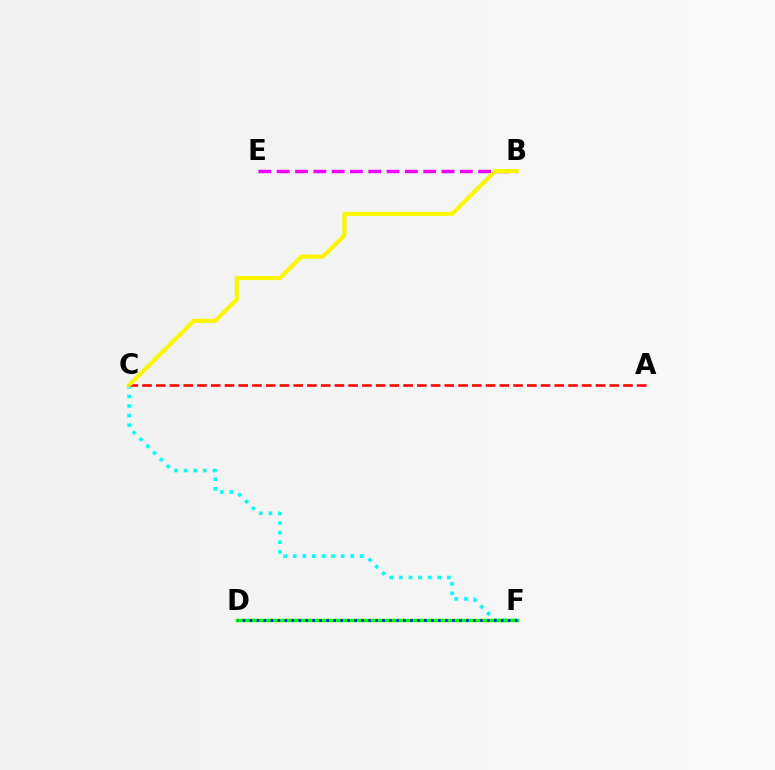{('C', 'F'): [{'color': '#00fff6', 'line_style': 'dotted', 'thickness': 2.6}], ('A', 'C'): [{'color': '#ff0000', 'line_style': 'dashed', 'thickness': 1.87}], ('D', 'F'): [{'color': '#08ff00', 'line_style': 'solid', 'thickness': 2.49}, {'color': '#0010ff', 'line_style': 'dotted', 'thickness': 1.9}], ('B', 'E'): [{'color': '#ee00ff', 'line_style': 'dashed', 'thickness': 2.49}], ('B', 'C'): [{'color': '#fcf500', 'line_style': 'solid', 'thickness': 2.98}]}